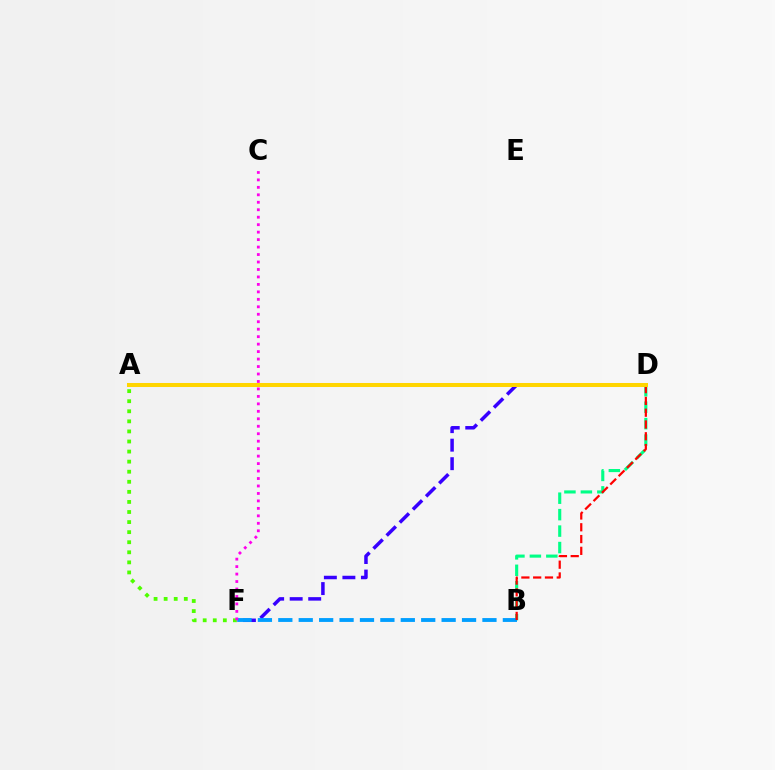{('D', 'F'): [{'color': '#3700ff', 'line_style': 'dashed', 'thickness': 2.52}], ('A', 'F'): [{'color': '#4fff00', 'line_style': 'dotted', 'thickness': 2.74}], ('B', 'D'): [{'color': '#00ff86', 'line_style': 'dashed', 'thickness': 2.24}, {'color': '#ff0000', 'line_style': 'dashed', 'thickness': 1.6}], ('B', 'F'): [{'color': '#009eff', 'line_style': 'dashed', 'thickness': 2.77}], ('C', 'F'): [{'color': '#ff00ed', 'line_style': 'dotted', 'thickness': 2.03}], ('A', 'D'): [{'color': '#ffd500', 'line_style': 'solid', 'thickness': 2.89}]}